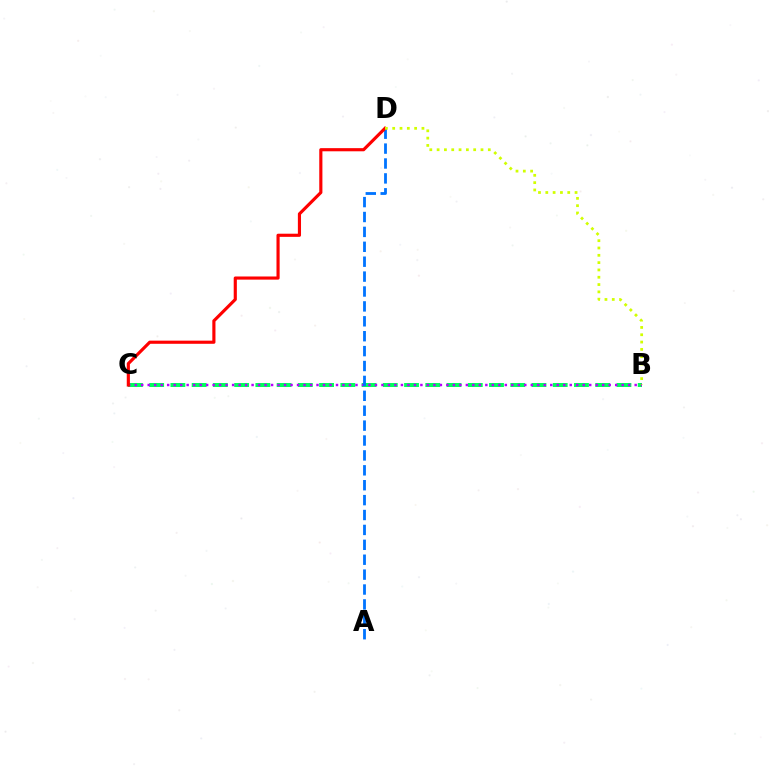{('B', 'C'): [{'color': '#00ff5c', 'line_style': 'dashed', 'thickness': 2.89}, {'color': '#b900ff', 'line_style': 'dotted', 'thickness': 1.76}], ('A', 'D'): [{'color': '#0074ff', 'line_style': 'dashed', 'thickness': 2.02}], ('C', 'D'): [{'color': '#ff0000', 'line_style': 'solid', 'thickness': 2.26}], ('B', 'D'): [{'color': '#d1ff00', 'line_style': 'dotted', 'thickness': 1.99}]}